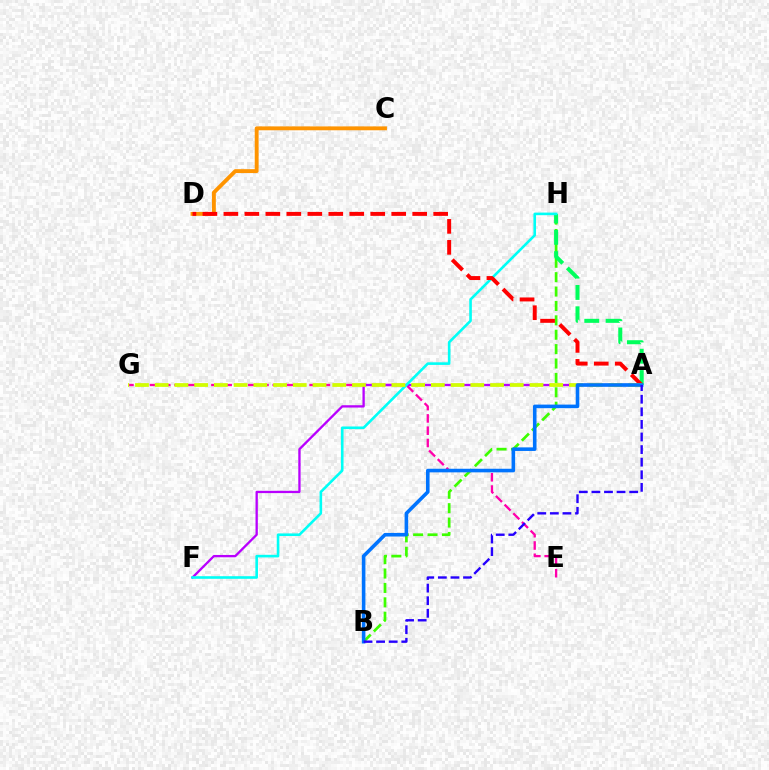{('B', 'H'): [{'color': '#3dff00', 'line_style': 'dashed', 'thickness': 1.96}], ('A', 'H'): [{'color': '#00ff5c', 'line_style': 'dashed', 'thickness': 2.9}], ('E', 'G'): [{'color': '#ff00ac', 'line_style': 'dashed', 'thickness': 1.67}], ('C', 'D'): [{'color': '#ff9400', 'line_style': 'solid', 'thickness': 2.78}], ('A', 'F'): [{'color': '#b900ff', 'line_style': 'solid', 'thickness': 1.67}], ('F', 'H'): [{'color': '#00fff6', 'line_style': 'solid', 'thickness': 1.88}], ('A', 'D'): [{'color': '#ff0000', 'line_style': 'dashed', 'thickness': 2.85}], ('A', 'G'): [{'color': '#d1ff00', 'line_style': 'dashed', 'thickness': 2.68}], ('A', 'B'): [{'color': '#0074ff', 'line_style': 'solid', 'thickness': 2.59}, {'color': '#2500ff', 'line_style': 'dashed', 'thickness': 1.71}]}